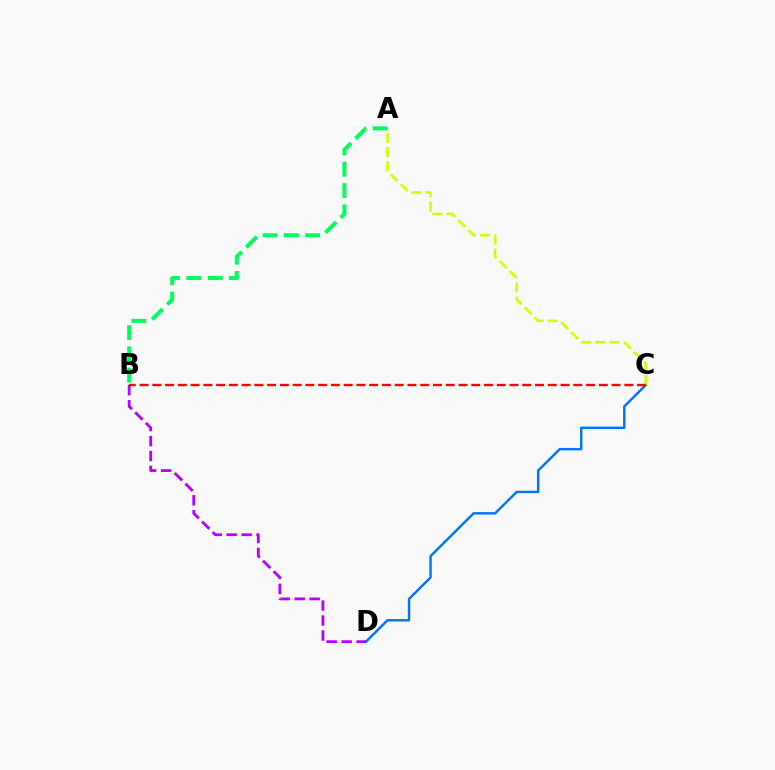{('C', 'D'): [{'color': '#0074ff', 'line_style': 'solid', 'thickness': 1.76}], ('A', 'C'): [{'color': '#d1ff00', 'line_style': 'dashed', 'thickness': 1.93}], ('A', 'B'): [{'color': '#00ff5c', 'line_style': 'dashed', 'thickness': 2.89}], ('B', 'D'): [{'color': '#b900ff', 'line_style': 'dashed', 'thickness': 2.03}], ('B', 'C'): [{'color': '#ff0000', 'line_style': 'dashed', 'thickness': 1.73}]}